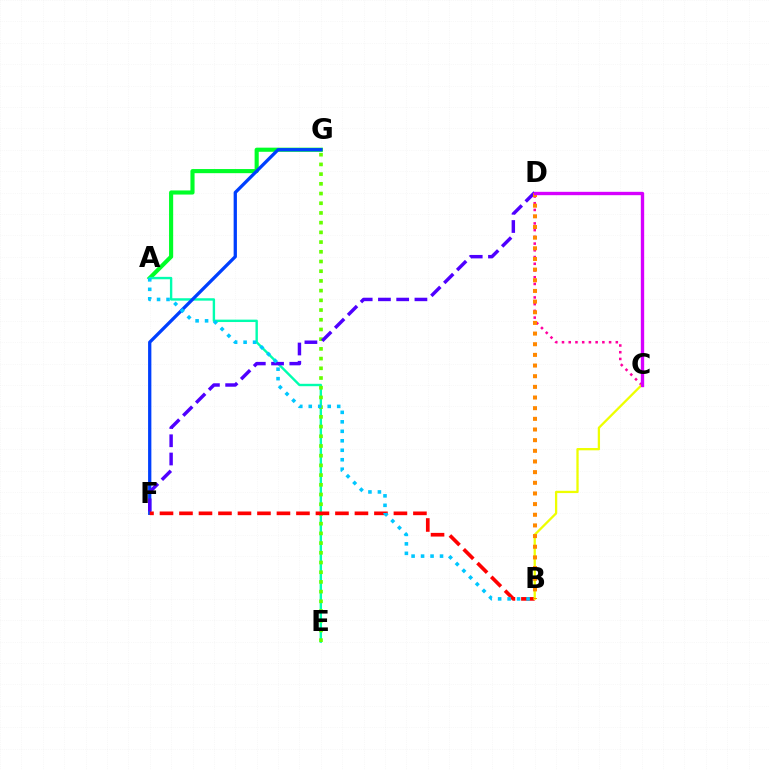{('A', 'G'): [{'color': '#00ff27', 'line_style': 'solid', 'thickness': 2.97}], ('C', 'D'): [{'color': '#ff00a0', 'line_style': 'dotted', 'thickness': 1.83}, {'color': '#d600ff', 'line_style': 'solid', 'thickness': 2.41}], ('A', 'E'): [{'color': '#00ffaf', 'line_style': 'solid', 'thickness': 1.73}], ('E', 'G'): [{'color': '#66ff00', 'line_style': 'dotted', 'thickness': 2.64}], ('F', 'G'): [{'color': '#003fff', 'line_style': 'solid', 'thickness': 2.36}], ('D', 'F'): [{'color': '#4f00ff', 'line_style': 'dashed', 'thickness': 2.48}], ('B', 'F'): [{'color': '#ff0000', 'line_style': 'dashed', 'thickness': 2.65}], ('A', 'B'): [{'color': '#00c7ff', 'line_style': 'dotted', 'thickness': 2.58}], ('B', 'C'): [{'color': '#eeff00', 'line_style': 'solid', 'thickness': 1.65}], ('B', 'D'): [{'color': '#ff8800', 'line_style': 'dotted', 'thickness': 2.9}]}